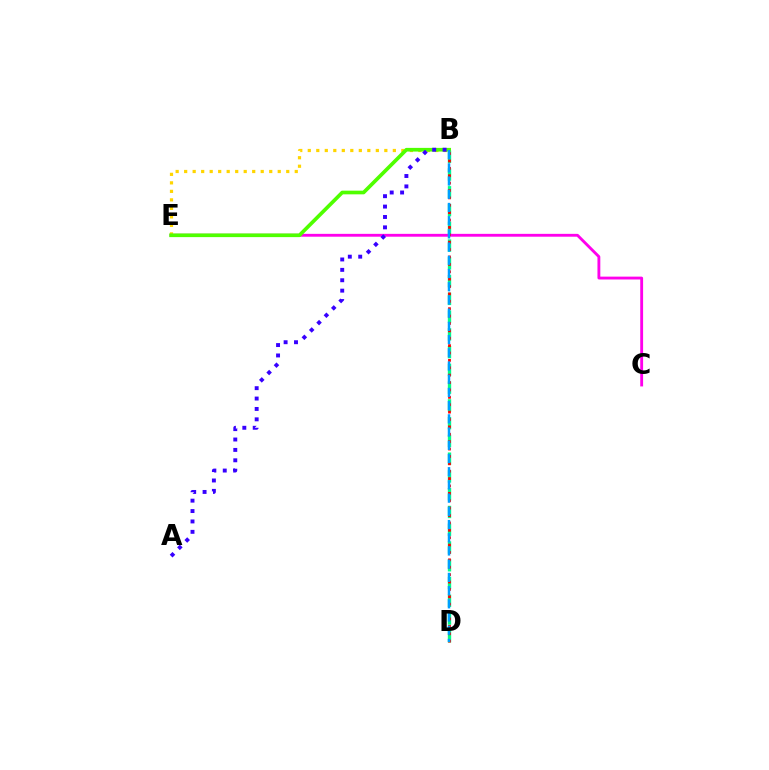{('C', 'E'): [{'color': '#ff00ed', 'line_style': 'solid', 'thickness': 2.05}], ('B', 'D'): [{'color': '#00ff86', 'line_style': 'dashed', 'thickness': 2.41}, {'color': '#ff0000', 'line_style': 'dotted', 'thickness': 2.01}, {'color': '#009eff', 'line_style': 'dashed', 'thickness': 1.79}], ('B', 'E'): [{'color': '#ffd500', 'line_style': 'dotted', 'thickness': 2.31}, {'color': '#4fff00', 'line_style': 'solid', 'thickness': 2.65}], ('A', 'B'): [{'color': '#3700ff', 'line_style': 'dotted', 'thickness': 2.82}]}